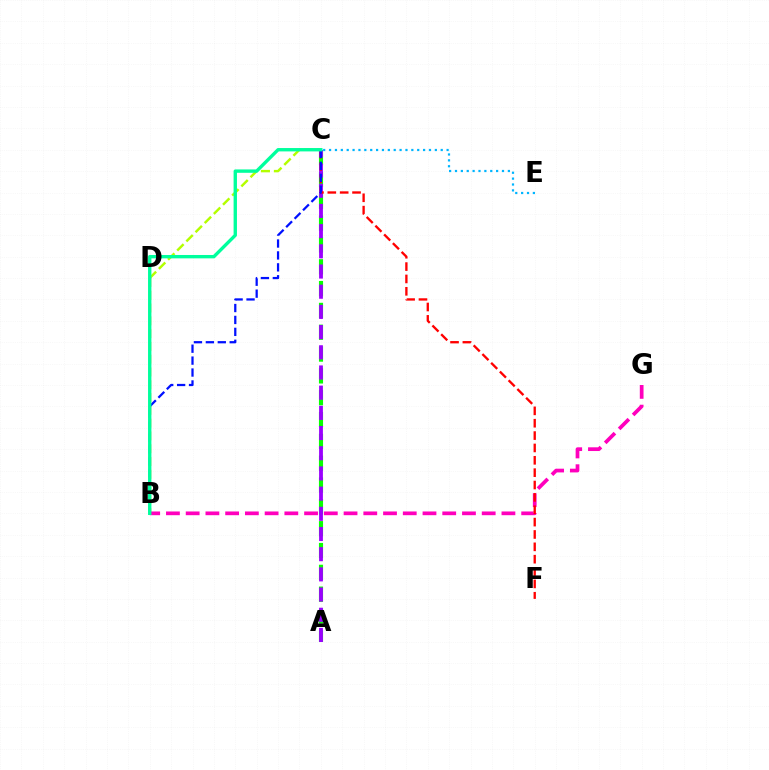{('C', 'D'): [{'color': '#b3ff00', 'line_style': 'dashed', 'thickness': 1.76}], ('B', 'D'): [{'color': '#ffa500', 'line_style': 'dashed', 'thickness': 1.74}], ('A', 'C'): [{'color': '#08ff00', 'line_style': 'dashed', 'thickness': 2.97}, {'color': '#9b00ff', 'line_style': 'dashed', 'thickness': 2.74}], ('B', 'G'): [{'color': '#ff00bd', 'line_style': 'dashed', 'thickness': 2.68}], ('C', 'F'): [{'color': '#ff0000', 'line_style': 'dashed', 'thickness': 1.68}], ('B', 'C'): [{'color': '#0010ff', 'line_style': 'dashed', 'thickness': 1.62}, {'color': '#00ff9d', 'line_style': 'solid', 'thickness': 2.43}], ('C', 'E'): [{'color': '#00b5ff', 'line_style': 'dotted', 'thickness': 1.6}]}